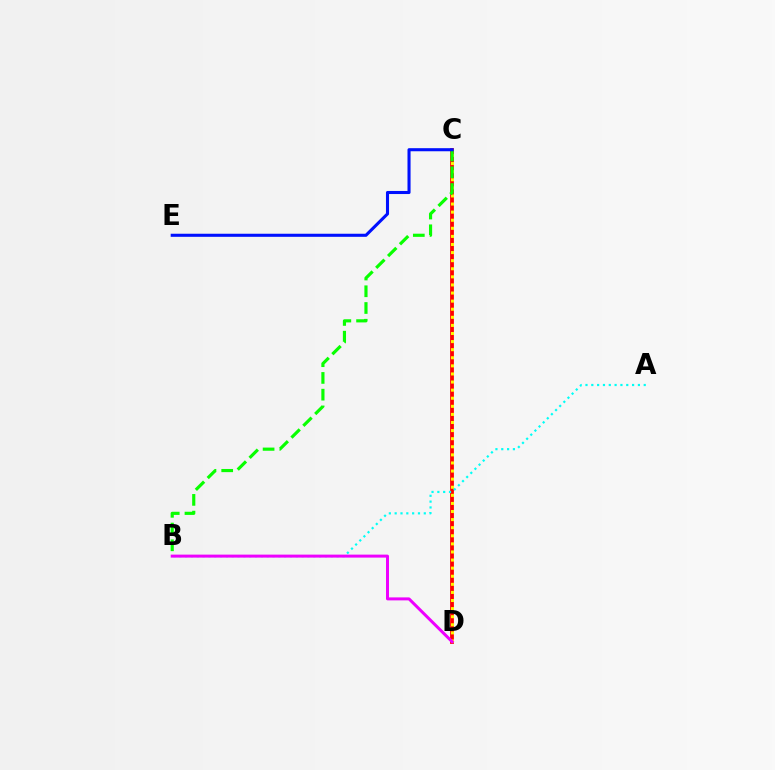{('C', 'D'): [{'color': '#ff0000', 'line_style': 'solid', 'thickness': 2.73}, {'color': '#fcf500', 'line_style': 'dotted', 'thickness': 2.2}], ('B', 'C'): [{'color': '#08ff00', 'line_style': 'dashed', 'thickness': 2.27}], ('C', 'E'): [{'color': '#0010ff', 'line_style': 'solid', 'thickness': 2.21}], ('A', 'B'): [{'color': '#00fff6', 'line_style': 'dotted', 'thickness': 1.58}], ('B', 'D'): [{'color': '#ee00ff', 'line_style': 'solid', 'thickness': 2.15}]}